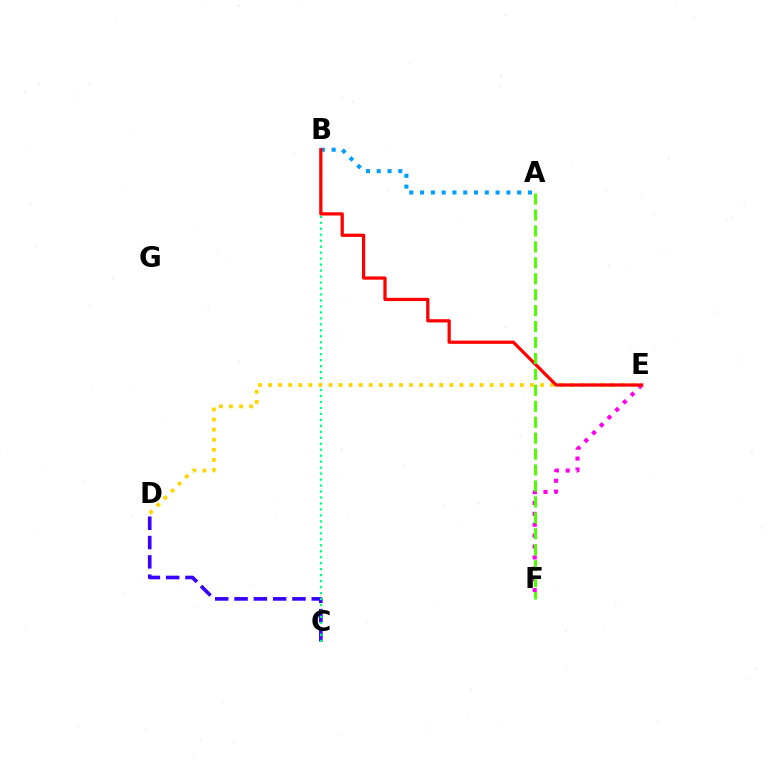{('C', 'D'): [{'color': '#3700ff', 'line_style': 'dashed', 'thickness': 2.62}], ('B', 'C'): [{'color': '#00ff86', 'line_style': 'dotted', 'thickness': 1.62}], ('E', 'F'): [{'color': '#ff00ed', 'line_style': 'dotted', 'thickness': 2.96}], ('D', 'E'): [{'color': '#ffd500', 'line_style': 'dotted', 'thickness': 2.74}], ('A', 'B'): [{'color': '#009eff', 'line_style': 'dotted', 'thickness': 2.93}], ('B', 'E'): [{'color': '#ff0000', 'line_style': 'solid', 'thickness': 2.33}], ('A', 'F'): [{'color': '#4fff00', 'line_style': 'dashed', 'thickness': 2.17}]}